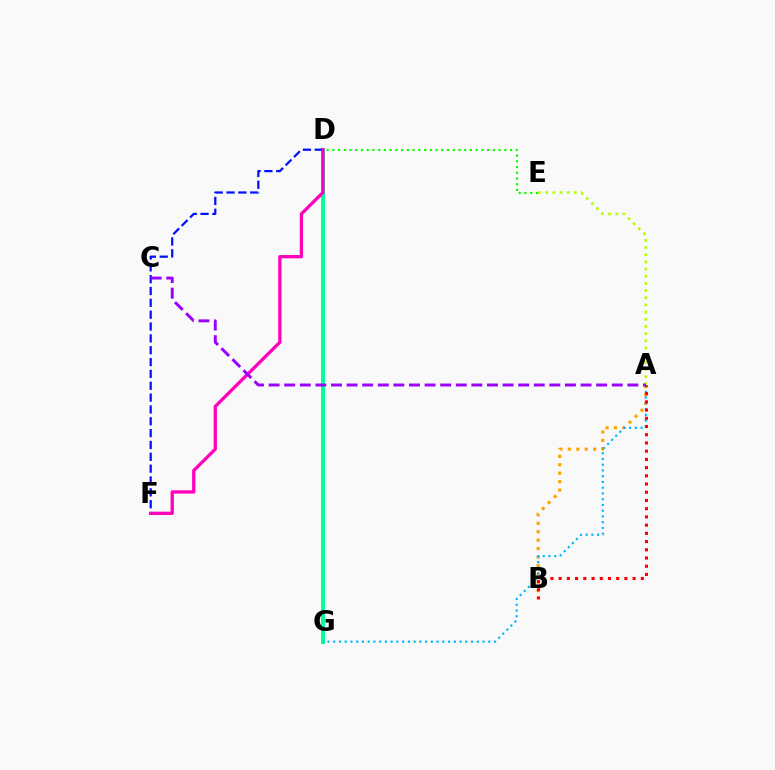{('D', 'G'): [{'color': '#00ff9d', 'line_style': 'solid', 'thickness': 2.86}], ('A', 'B'): [{'color': '#ffa500', 'line_style': 'dotted', 'thickness': 2.29}, {'color': '#ff0000', 'line_style': 'dotted', 'thickness': 2.23}], ('D', 'F'): [{'color': '#0010ff', 'line_style': 'dashed', 'thickness': 1.61}, {'color': '#ff00bd', 'line_style': 'solid', 'thickness': 2.36}], ('A', 'E'): [{'color': '#b3ff00', 'line_style': 'dotted', 'thickness': 1.95}], ('A', 'G'): [{'color': '#00b5ff', 'line_style': 'dotted', 'thickness': 1.56}], ('A', 'C'): [{'color': '#9b00ff', 'line_style': 'dashed', 'thickness': 2.12}], ('D', 'E'): [{'color': '#08ff00', 'line_style': 'dotted', 'thickness': 1.56}]}